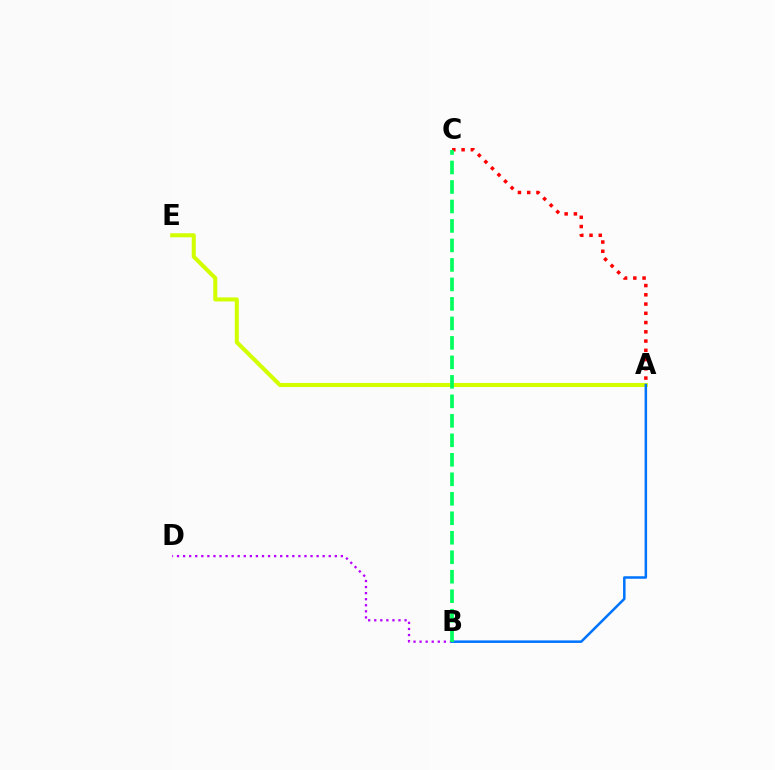{('B', 'D'): [{'color': '#b900ff', 'line_style': 'dotted', 'thickness': 1.65}], ('A', 'C'): [{'color': '#ff0000', 'line_style': 'dotted', 'thickness': 2.51}], ('A', 'E'): [{'color': '#d1ff00', 'line_style': 'solid', 'thickness': 2.92}], ('A', 'B'): [{'color': '#0074ff', 'line_style': 'solid', 'thickness': 1.81}], ('B', 'C'): [{'color': '#00ff5c', 'line_style': 'dashed', 'thickness': 2.65}]}